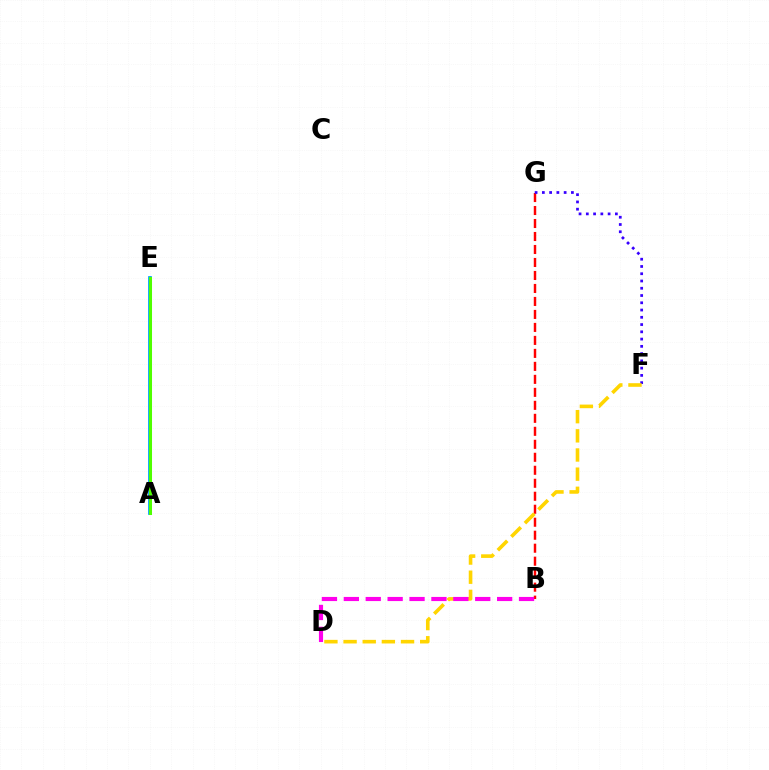{('A', 'E'): [{'color': '#00ff86', 'line_style': 'solid', 'thickness': 1.72}, {'color': '#009eff', 'line_style': 'solid', 'thickness': 2.68}, {'color': '#4fff00', 'line_style': 'solid', 'thickness': 2.19}], ('B', 'G'): [{'color': '#ff0000', 'line_style': 'dashed', 'thickness': 1.76}], ('F', 'G'): [{'color': '#3700ff', 'line_style': 'dotted', 'thickness': 1.97}], ('D', 'F'): [{'color': '#ffd500', 'line_style': 'dashed', 'thickness': 2.6}], ('B', 'D'): [{'color': '#ff00ed', 'line_style': 'dashed', 'thickness': 2.98}]}